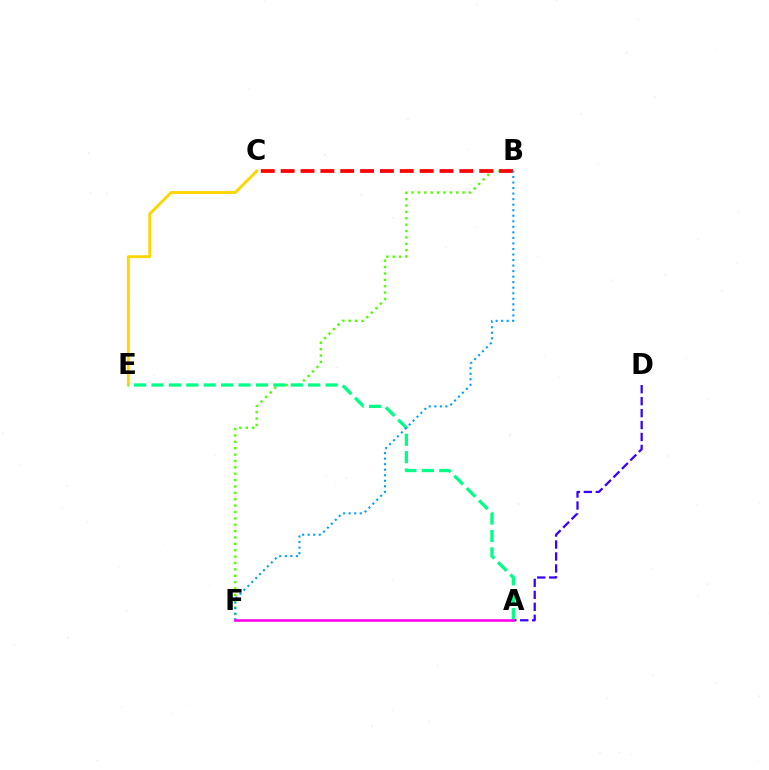{('B', 'F'): [{'color': '#4fff00', 'line_style': 'dotted', 'thickness': 1.73}, {'color': '#009eff', 'line_style': 'dotted', 'thickness': 1.5}], ('C', 'E'): [{'color': '#ffd500', 'line_style': 'solid', 'thickness': 2.06}], ('B', 'C'): [{'color': '#ff0000', 'line_style': 'dashed', 'thickness': 2.7}], ('A', 'D'): [{'color': '#3700ff', 'line_style': 'dashed', 'thickness': 1.62}], ('A', 'E'): [{'color': '#00ff86', 'line_style': 'dashed', 'thickness': 2.37}], ('A', 'F'): [{'color': '#ff00ed', 'line_style': 'solid', 'thickness': 1.86}]}